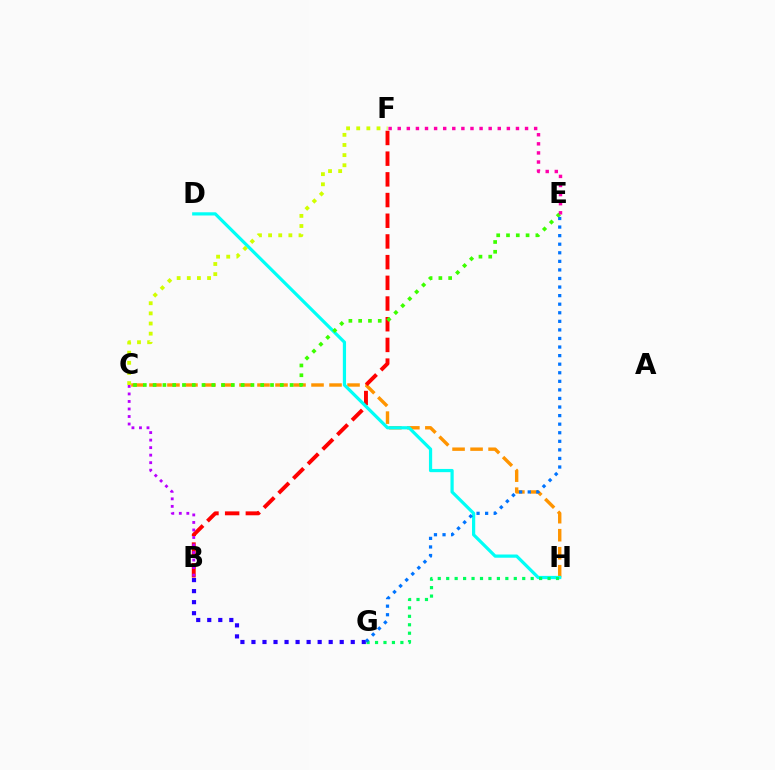{('C', 'H'): [{'color': '#ff9400', 'line_style': 'dashed', 'thickness': 2.45}], ('B', 'F'): [{'color': '#ff0000', 'line_style': 'dashed', 'thickness': 2.81}], ('D', 'H'): [{'color': '#00fff6', 'line_style': 'solid', 'thickness': 2.31}], ('C', 'E'): [{'color': '#3dff00', 'line_style': 'dotted', 'thickness': 2.66}], ('E', 'F'): [{'color': '#ff00ac', 'line_style': 'dotted', 'thickness': 2.47}], ('B', 'C'): [{'color': '#b900ff', 'line_style': 'dotted', 'thickness': 2.04}], ('G', 'H'): [{'color': '#00ff5c', 'line_style': 'dotted', 'thickness': 2.3}], ('B', 'G'): [{'color': '#2500ff', 'line_style': 'dotted', 'thickness': 3.0}], ('E', 'G'): [{'color': '#0074ff', 'line_style': 'dotted', 'thickness': 2.33}], ('C', 'F'): [{'color': '#d1ff00', 'line_style': 'dotted', 'thickness': 2.75}]}